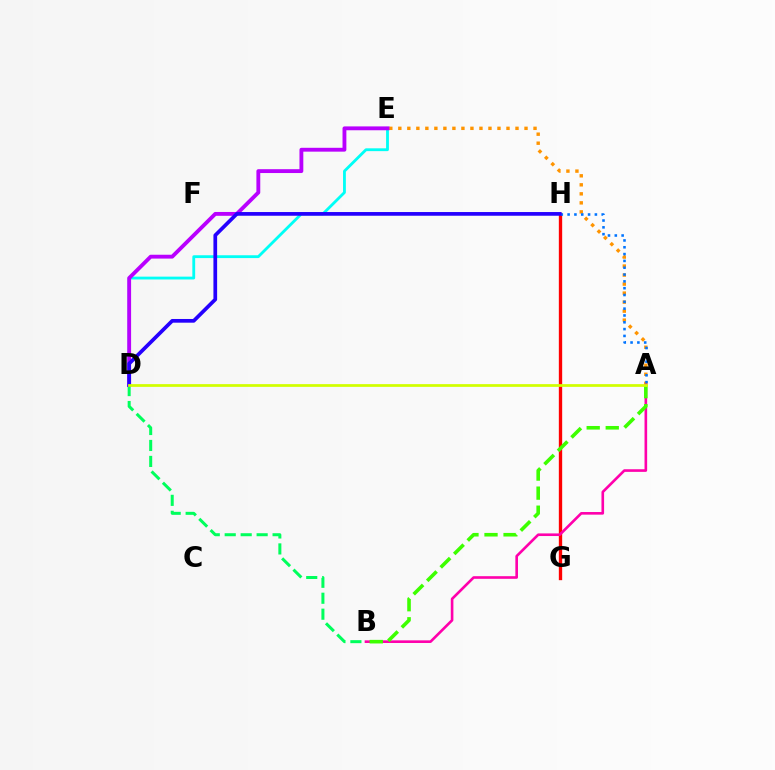{('D', 'E'): [{'color': '#00fff6', 'line_style': 'solid', 'thickness': 2.03}, {'color': '#b900ff', 'line_style': 'solid', 'thickness': 2.77}], ('A', 'E'): [{'color': '#ff9400', 'line_style': 'dotted', 'thickness': 2.45}], ('G', 'H'): [{'color': '#ff0000', 'line_style': 'solid', 'thickness': 2.4}], ('A', 'H'): [{'color': '#0074ff', 'line_style': 'dotted', 'thickness': 1.85}], ('B', 'D'): [{'color': '#00ff5c', 'line_style': 'dashed', 'thickness': 2.17}], ('A', 'B'): [{'color': '#ff00ac', 'line_style': 'solid', 'thickness': 1.89}, {'color': '#3dff00', 'line_style': 'dashed', 'thickness': 2.59}], ('D', 'H'): [{'color': '#2500ff', 'line_style': 'solid', 'thickness': 2.67}], ('A', 'D'): [{'color': '#d1ff00', 'line_style': 'solid', 'thickness': 1.97}]}